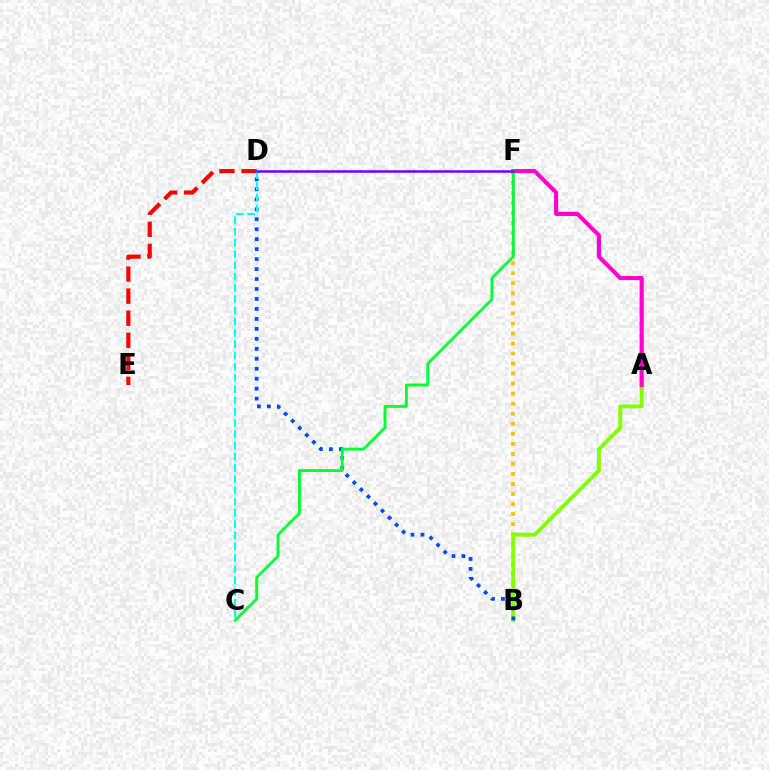{('B', 'F'): [{'color': '#ffbd00', 'line_style': 'dotted', 'thickness': 2.73}], ('A', 'B'): [{'color': '#84ff00', 'line_style': 'solid', 'thickness': 2.85}], ('D', 'E'): [{'color': '#ff0000', 'line_style': 'dashed', 'thickness': 3.0}], ('B', 'D'): [{'color': '#004bff', 'line_style': 'dotted', 'thickness': 2.71}], ('C', 'D'): [{'color': '#00fff6', 'line_style': 'dashed', 'thickness': 1.53}], ('A', 'F'): [{'color': '#ff00cf', 'line_style': 'solid', 'thickness': 2.97}], ('C', 'F'): [{'color': '#00ff39', 'line_style': 'solid', 'thickness': 2.08}], ('D', 'F'): [{'color': '#7200ff', 'line_style': 'solid', 'thickness': 1.8}]}